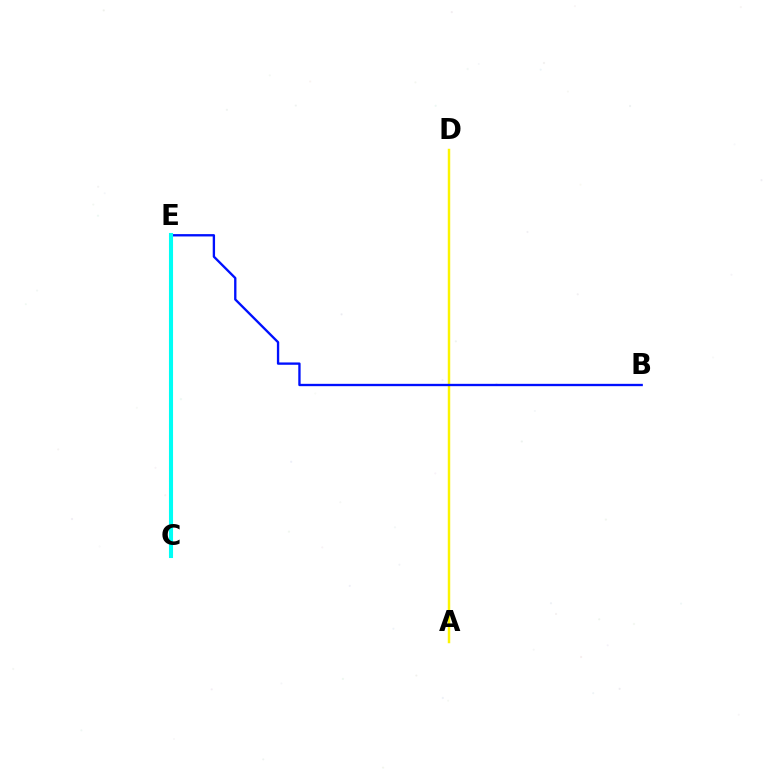{('A', 'D'): [{'color': '#fcf500', 'line_style': 'solid', 'thickness': 1.76}], ('B', 'E'): [{'color': '#0010ff', 'line_style': 'solid', 'thickness': 1.68}], ('C', 'E'): [{'color': '#ff0000', 'line_style': 'dotted', 'thickness': 2.66}, {'color': '#08ff00', 'line_style': 'dotted', 'thickness': 2.89}, {'color': '#ee00ff', 'line_style': 'dashed', 'thickness': 1.62}, {'color': '#00fff6', 'line_style': 'solid', 'thickness': 2.93}]}